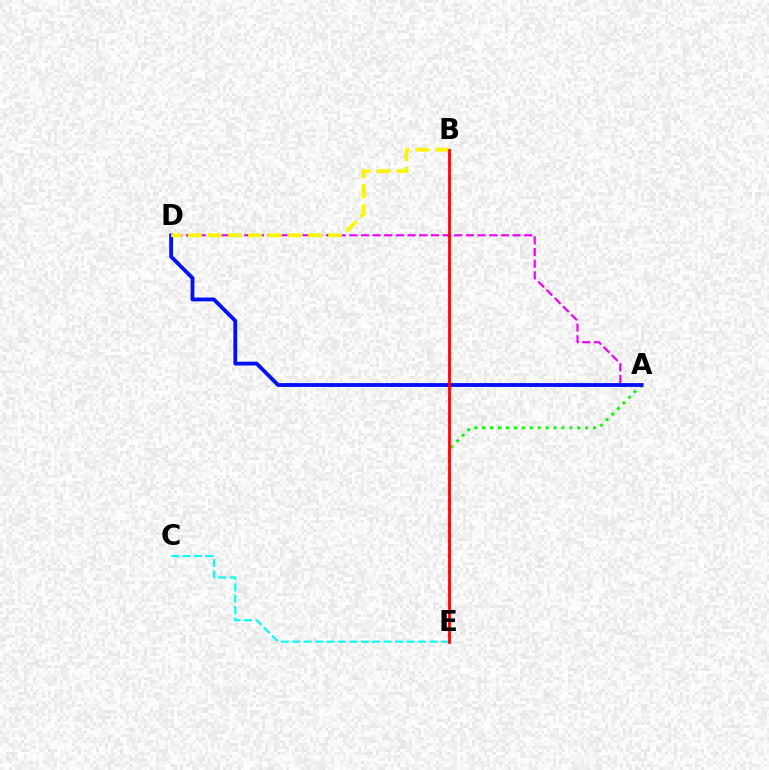{('A', 'D'): [{'color': '#ee00ff', 'line_style': 'dashed', 'thickness': 1.58}, {'color': '#0010ff', 'line_style': 'solid', 'thickness': 2.75}], ('A', 'E'): [{'color': '#08ff00', 'line_style': 'dotted', 'thickness': 2.15}], ('B', 'D'): [{'color': '#fcf500', 'line_style': 'dashed', 'thickness': 2.72}], ('C', 'E'): [{'color': '#00fff6', 'line_style': 'dashed', 'thickness': 1.55}], ('B', 'E'): [{'color': '#ff0000', 'line_style': 'solid', 'thickness': 1.99}]}